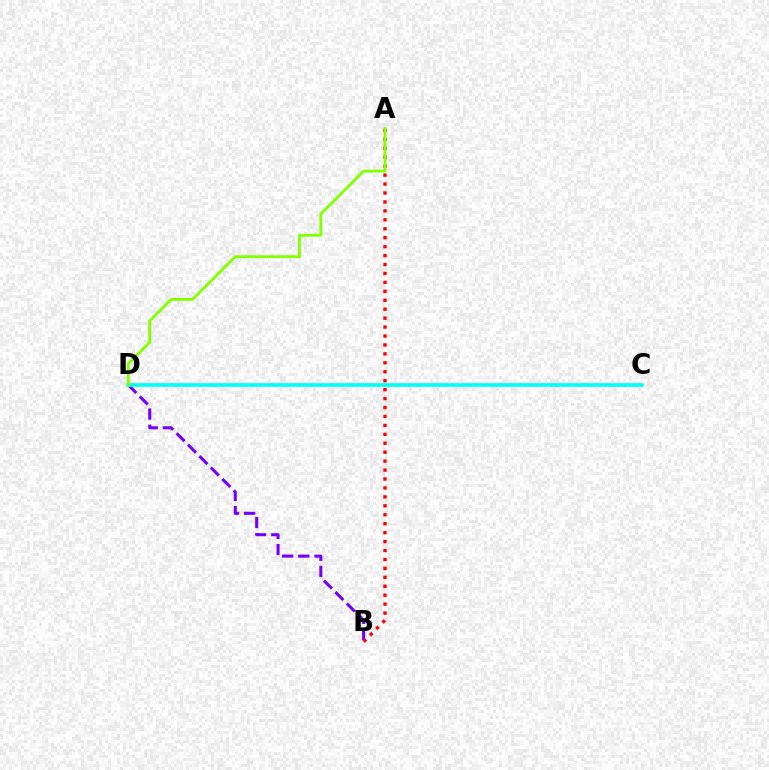{('B', 'D'): [{'color': '#7200ff', 'line_style': 'dashed', 'thickness': 2.2}], ('C', 'D'): [{'color': '#00fff6', 'line_style': 'solid', 'thickness': 2.63}], ('A', 'B'): [{'color': '#ff0000', 'line_style': 'dotted', 'thickness': 2.43}], ('A', 'D'): [{'color': '#84ff00', 'line_style': 'solid', 'thickness': 2.04}]}